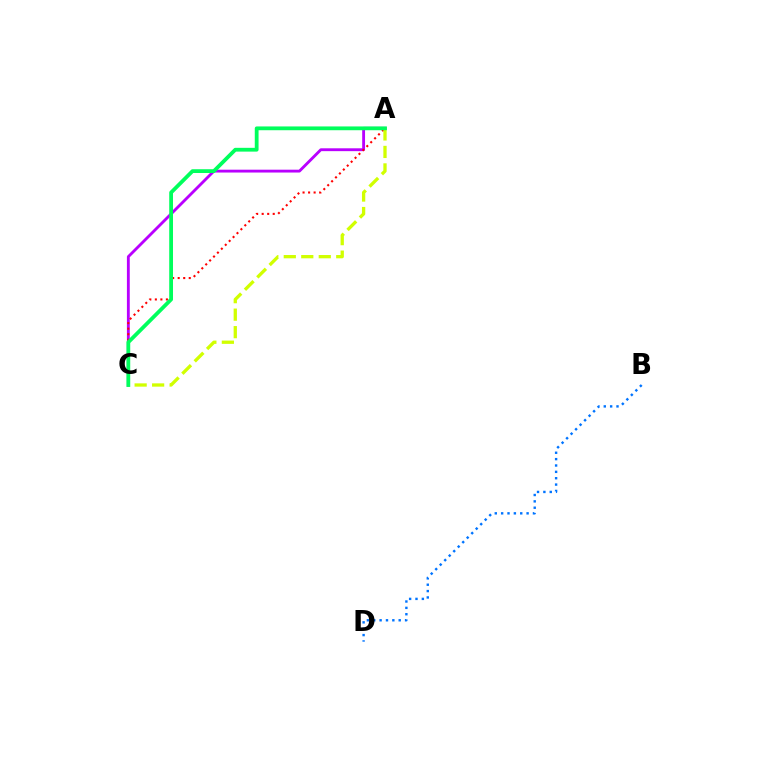{('B', 'D'): [{'color': '#0074ff', 'line_style': 'dotted', 'thickness': 1.73}], ('A', 'C'): [{'color': '#b900ff', 'line_style': 'solid', 'thickness': 2.05}, {'color': '#ff0000', 'line_style': 'dotted', 'thickness': 1.5}, {'color': '#d1ff00', 'line_style': 'dashed', 'thickness': 2.38}, {'color': '#00ff5c', 'line_style': 'solid', 'thickness': 2.73}]}